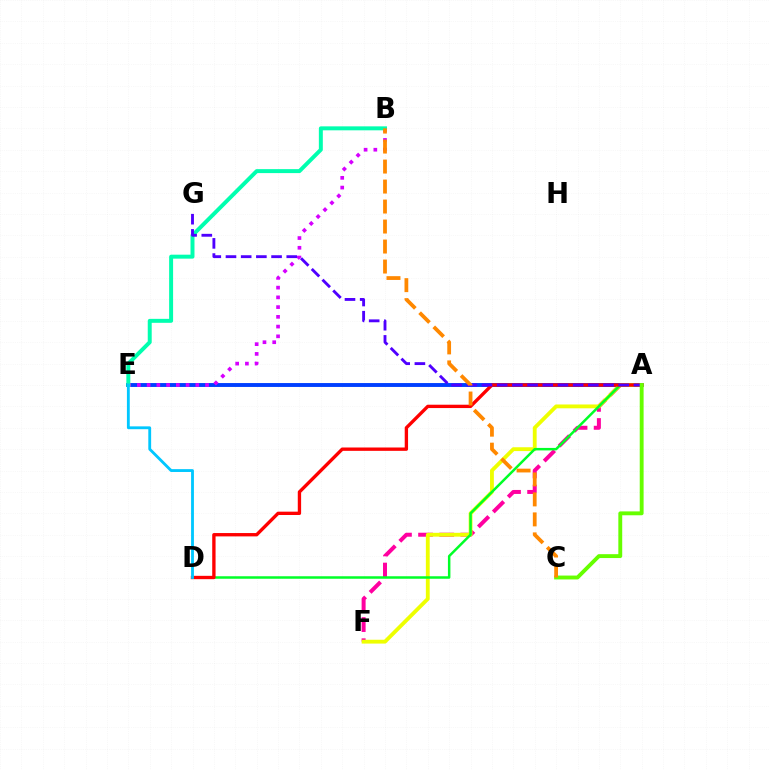{('A', 'F'): [{'color': '#ff00a0', 'line_style': 'dashed', 'thickness': 2.87}, {'color': '#eeff00', 'line_style': 'solid', 'thickness': 2.76}], ('A', 'E'): [{'color': '#003fff', 'line_style': 'solid', 'thickness': 2.8}], ('B', 'E'): [{'color': '#d600ff', 'line_style': 'dotted', 'thickness': 2.65}, {'color': '#00ffaf', 'line_style': 'solid', 'thickness': 2.85}], ('A', 'D'): [{'color': '#00ff27', 'line_style': 'solid', 'thickness': 1.79}, {'color': '#ff0000', 'line_style': 'solid', 'thickness': 2.41}], ('D', 'E'): [{'color': '#00c7ff', 'line_style': 'solid', 'thickness': 2.04}], ('A', 'G'): [{'color': '#4f00ff', 'line_style': 'dashed', 'thickness': 2.06}], ('A', 'C'): [{'color': '#66ff00', 'line_style': 'solid', 'thickness': 2.79}], ('B', 'C'): [{'color': '#ff8800', 'line_style': 'dashed', 'thickness': 2.72}]}